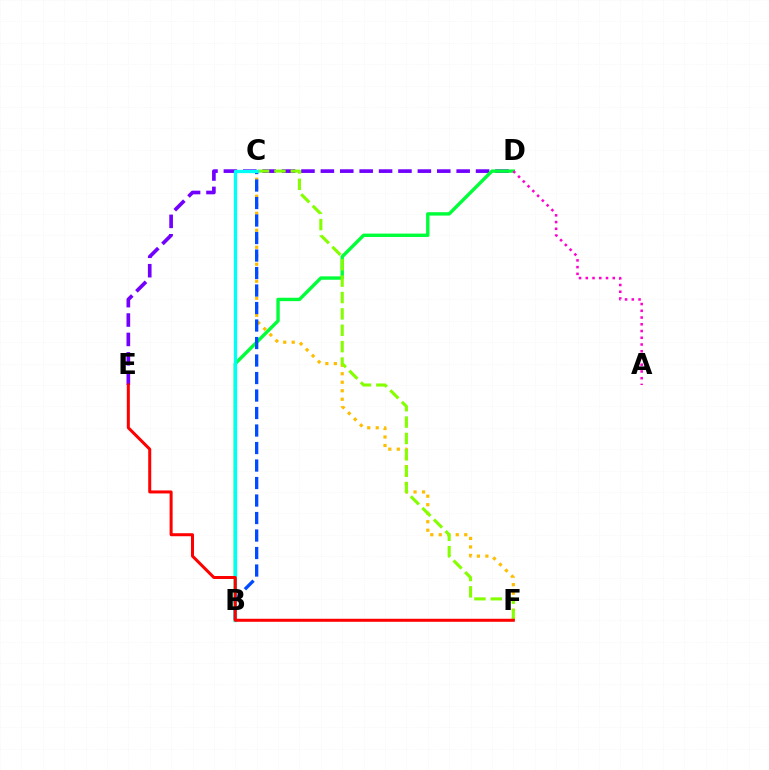{('C', 'F'): [{'color': '#ffbd00', 'line_style': 'dotted', 'thickness': 2.31}, {'color': '#84ff00', 'line_style': 'dashed', 'thickness': 2.22}], ('D', 'E'): [{'color': '#7200ff', 'line_style': 'dashed', 'thickness': 2.64}], ('B', 'D'): [{'color': '#00ff39', 'line_style': 'solid', 'thickness': 2.44}], ('B', 'C'): [{'color': '#004bff', 'line_style': 'dashed', 'thickness': 2.38}, {'color': '#00fff6', 'line_style': 'solid', 'thickness': 2.38}], ('A', 'D'): [{'color': '#ff00cf', 'line_style': 'dotted', 'thickness': 1.83}], ('E', 'F'): [{'color': '#ff0000', 'line_style': 'solid', 'thickness': 2.17}]}